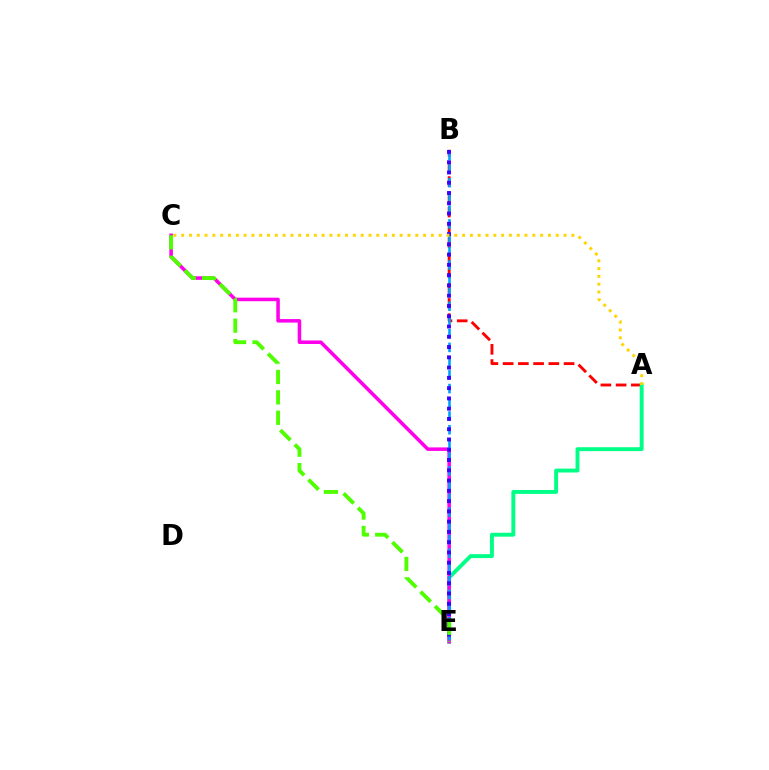{('A', 'B'): [{'color': '#ff0000', 'line_style': 'dashed', 'thickness': 2.07}], ('A', 'E'): [{'color': '#00ff86', 'line_style': 'solid', 'thickness': 2.81}], ('C', 'E'): [{'color': '#ff00ed', 'line_style': 'solid', 'thickness': 2.55}, {'color': '#4fff00', 'line_style': 'dashed', 'thickness': 2.77}], ('B', 'E'): [{'color': '#009eff', 'line_style': 'dashed', 'thickness': 1.86}, {'color': '#3700ff', 'line_style': 'dotted', 'thickness': 2.79}], ('A', 'C'): [{'color': '#ffd500', 'line_style': 'dotted', 'thickness': 2.12}]}